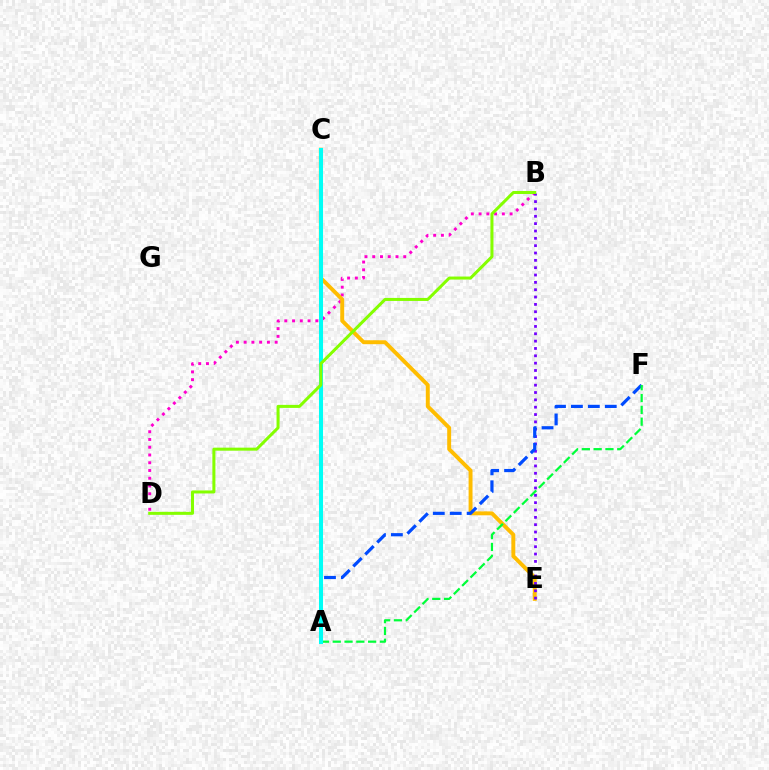{('B', 'D'): [{'color': '#ff00cf', 'line_style': 'dotted', 'thickness': 2.11}, {'color': '#84ff00', 'line_style': 'solid', 'thickness': 2.18}], ('C', 'E'): [{'color': '#ffbd00', 'line_style': 'solid', 'thickness': 2.83}], ('A', 'C'): [{'color': '#ff0000', 'line_style': 'dotted', 'thickness': 2.11}, {'color': '#00fff6', 'line_style': 'solid', 'thickness': 2.91}], ('B', 'E'): [{'color': '#7200ff', 'line_style': 'dotted', 'thickness': 2.0}], ('A', 'F'): [{'color': '#004bff', 'line_style': 'dashed', 'thickness': 2.3}, {'color': '#00ff39', 'line_style': 'dashed', 'thickness': 1.6}]}